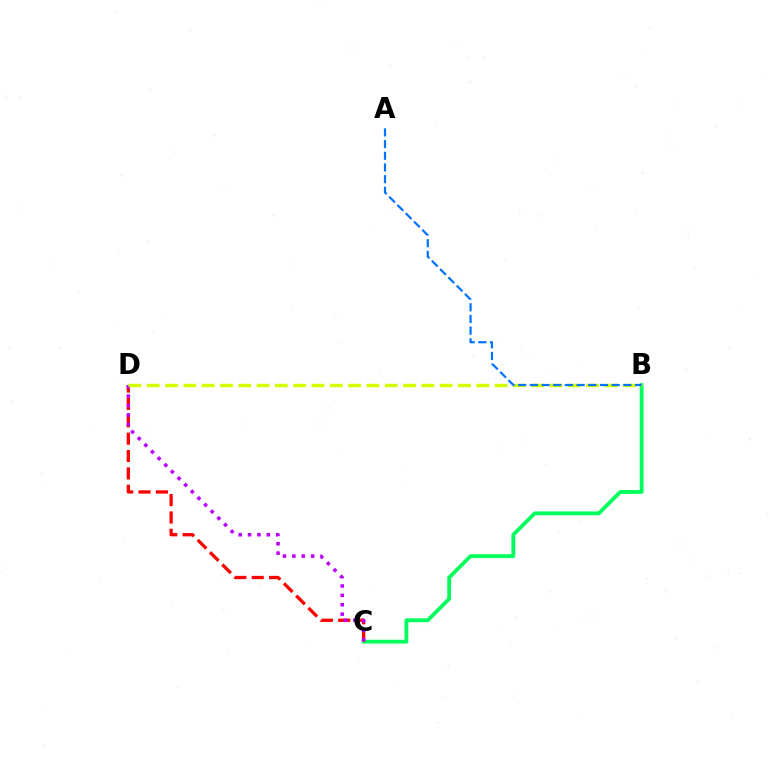{('B', 'C'): [{'color': '#00ff5c', 'line_style': 'solid', 'thickness': 2.74}], ('C', 'D'): [{'color': '#ff0000', 'line_style': 'dashed', 'thickness': 2.36}, {'color': '#b900ff', 'line_style': 'dotted', 'thickness': 2.55}], ('B', 'D'): [{'color': '#d1ff00', 'line_style': 'dashed', 'thickness': 2.49}], ('A', 'B'): [{'color': '#0074ff', 'line_style': 'dashed', 'thickness': 1.59}]}